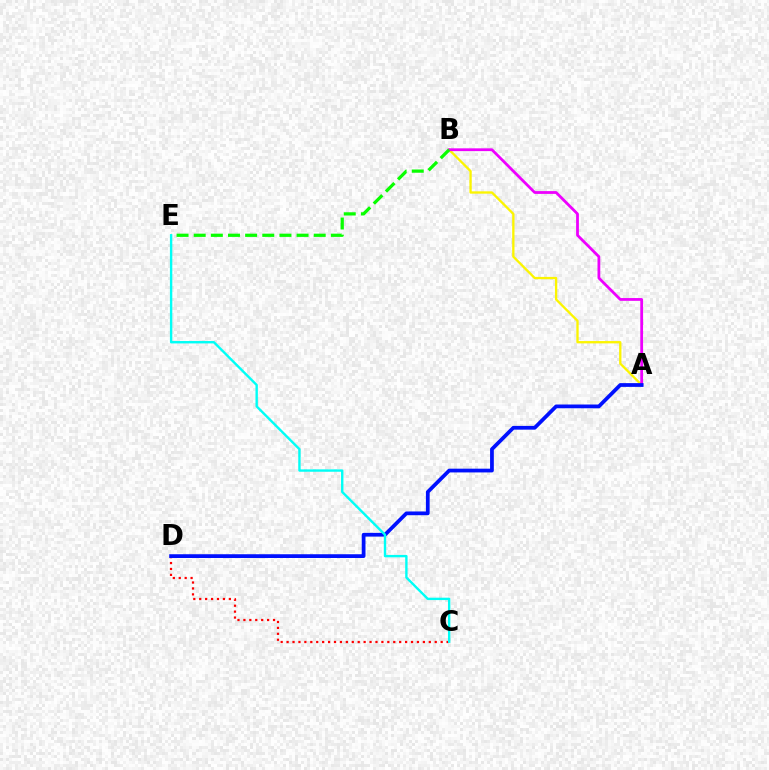{('A', 'B'): [{'color': '#fcf500', 'line_style': 'solid', 'thickness': 1.67}, {'color': '#ee00ff', 'line_style': 'solid', 'thickness': 2.0}], ('C', 'D'): [{'color': '#ff0000', 'line_style': 'dotted', 'thickness': 1.61}], ('A', 'D'): [{'color': '#0010ff', 'line_style': 'solid', 'thickness': 2.7}], ('B', 'E'): [{'color': '#08ff00', 'line_style': 'dashed', 'thickness': 2.33}], ('C', 'E'): [{'color': '#00fff6', 'line_style': 'solid', 'thickness': 1.72}]}